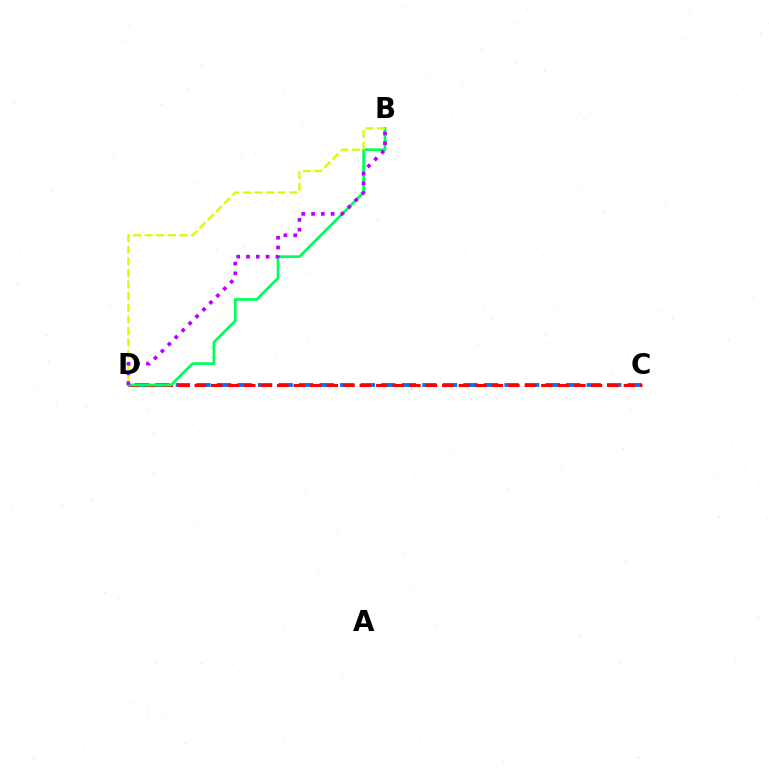{('C', 'D'): [{'color': '#0074ff', 'line_style': 'dashed', 'thickness': 2.79}, {'color': '#ff0000', 'line_style': 'dashed', 'thickness': 2.24}], ('B', 'D'): [{'color': '#00ff5c', 'line_style': 'solid', 'thickness': 1.96}, {'color': '#d1ff00', 'line_style': 'dashed', 'thickness': 1.58}, {'color': '#b900ff', 'line_style': 'dotted', 'thickness': 2.66}]}